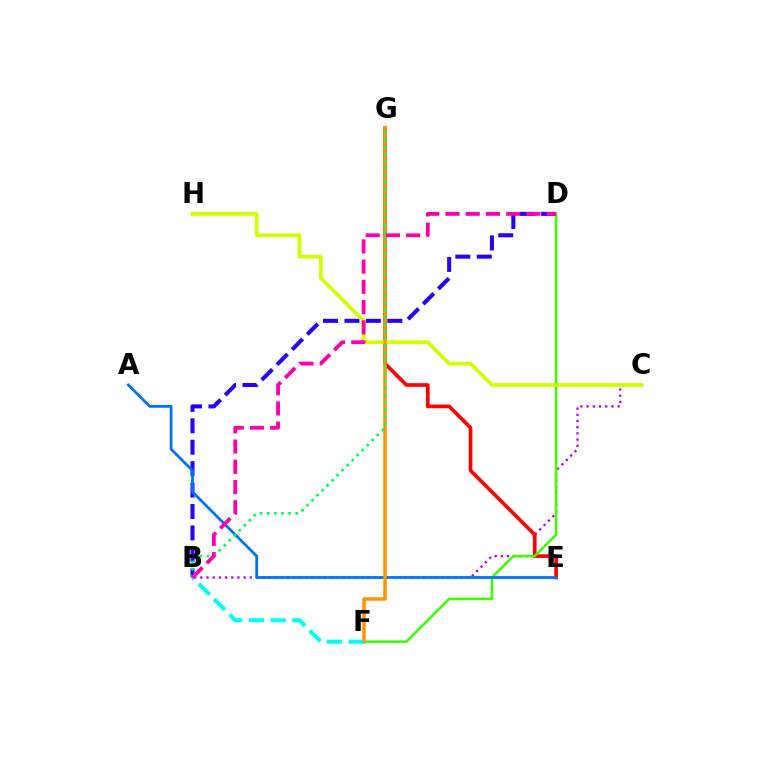{('B', 'C'): [{'color': '#b900ff', 'line_style': 'dotted', 'thickness': 1.68}], ('B', 'D'): [{'color': '#2500ff', 'line_style': 'dashed', 'thickness': 2.91}, {'color': '#ff00ac', 'line_style': 'dashed', 'thickness': 2.75}], ('E', 'G'): [{'color': '#ff0000', 'line_style': 'solid', 'thickness': 2.64}], ('D', 'F'): [{'color': '#3dff00', 'line_style': 'solid', 'thickness': 1.81}], ('A', 'E'): [{'color': '#0074ff', 'line_style': 'solid', 'thickness': 2.01}], ('C', 'H'): [{'color': '#d1ff00', 'line_style': 'solid', 'thickness': 2.68}], ('F', 'G'): [{'color': '#ff9400', 'line_style': 'solid', 'thickness': 2.53}], ('B', 'G'): [{'color': '#00ff5c', 'line_style': 'dotted', 'thickness': 1.93}], ('B', 'F'): [{'color': '#00fff6', 'line_style': 'dashed', 'thickness': 2.95}]}